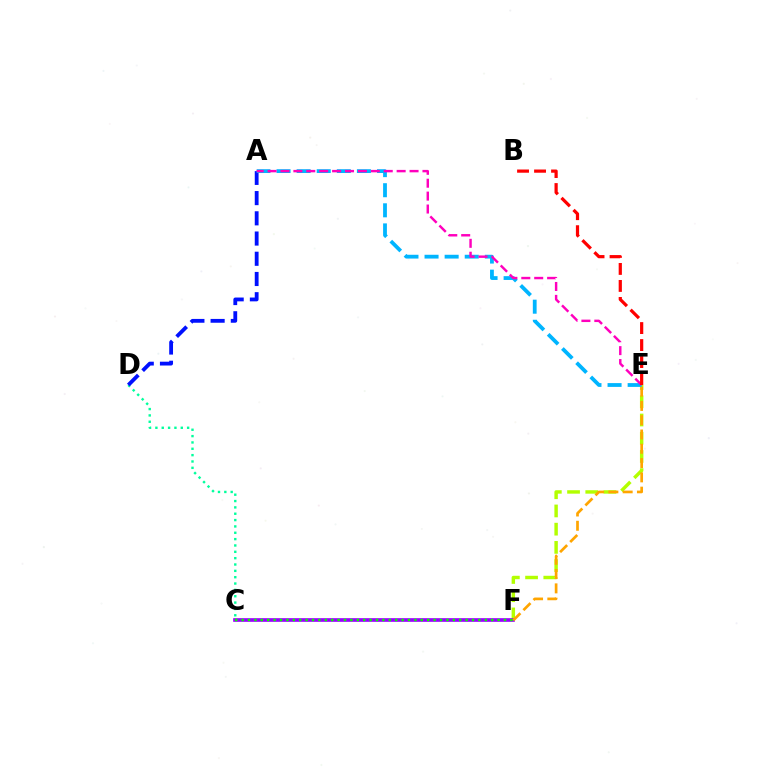{('C', 'D'): [{'color': '#00ff9d', 'line_style': 'dotted', 'thickness': 1.72}], ('E', 'F'): [{'color': '#b3ff00', 'line_style': 'dashed', 'thickness': 2.47}, {'color': '#ffa500', 'line_style': 'dashed', 'thickness': 1.94}], ('C', 'F'): [{'color': '#9b00ff', 'line_style': 'solid', 'thickness': 2.63}, {'color': '#08ff00', 'line_style': 'dotted', 'thickness': 1.74}], ('A', 'D'): [{'color': '#0010ff', 'line_style': 'dashed', 'thickness': 2.75}], ('A', 'E'): [{'color': '#00b5ff', 'line_style': 'dashed', 'thickness': 2.73}, {'color': '#ff00bd', 'line_style': 'dashed', 'thickness': 1.75}], ('B', 'E'): [{'color': '#ff0000', 'line_style': 'dashed', 'thickness': 2.31}]}